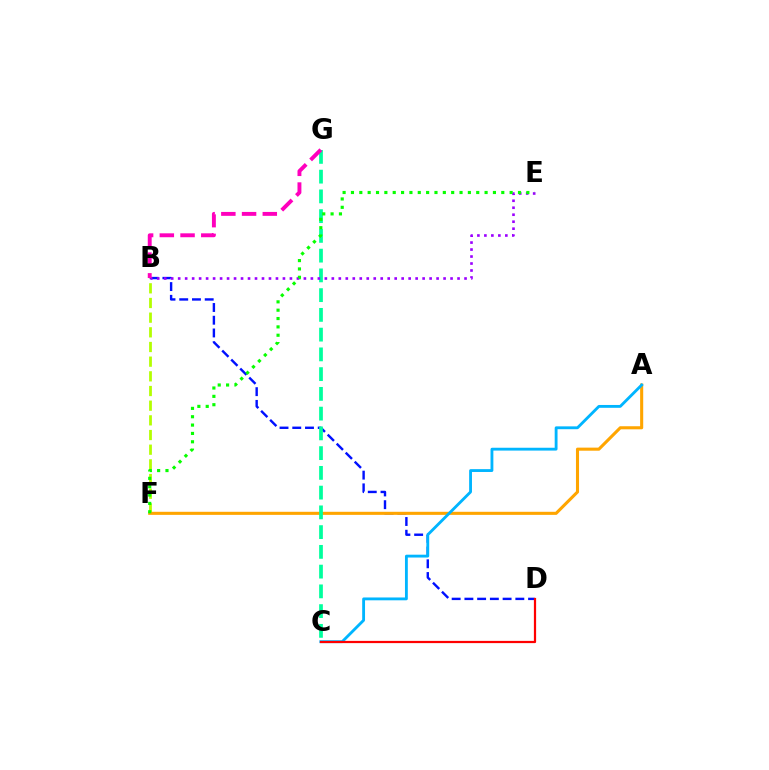{('B', 'D'): [{'color': '#0010ff', 'line_style': 'dashed', 'thickness': 1.73}], ('B', 'F'): [{'color': '#b3ff00', 'line_style': 'dashed', 'thickness': 1.99}], ('A', 'F'): [{'color': '#ffa500', 'line_style': 'solid', 'thickness': 2.22}], ('A', 'C'): [{'color': '#00b5ff', 'line_style': 'solid', 'thickness': 2.04}], ('C', 'G'): [{'color': '#00ff9d', 'line_style': 'dashed', 'thickness': 2.68}], ('B', 'E'): [{'color': '#9b00ff', 'line_style': 'dotted', 'thickness': 1.9}], ('B', 'G'): [{'color': '#ff00bd', 'line_style': 'dashed', 'thickness': 2.82}], ('C', 'D'): [{'color': '#ff0000', 'line_style': 'solid', 'thickness': 1.6}], ('E', 'F'): [{'color': '#08ff00', 'line_style': 'dotted', 'thickness': 2.27}]}